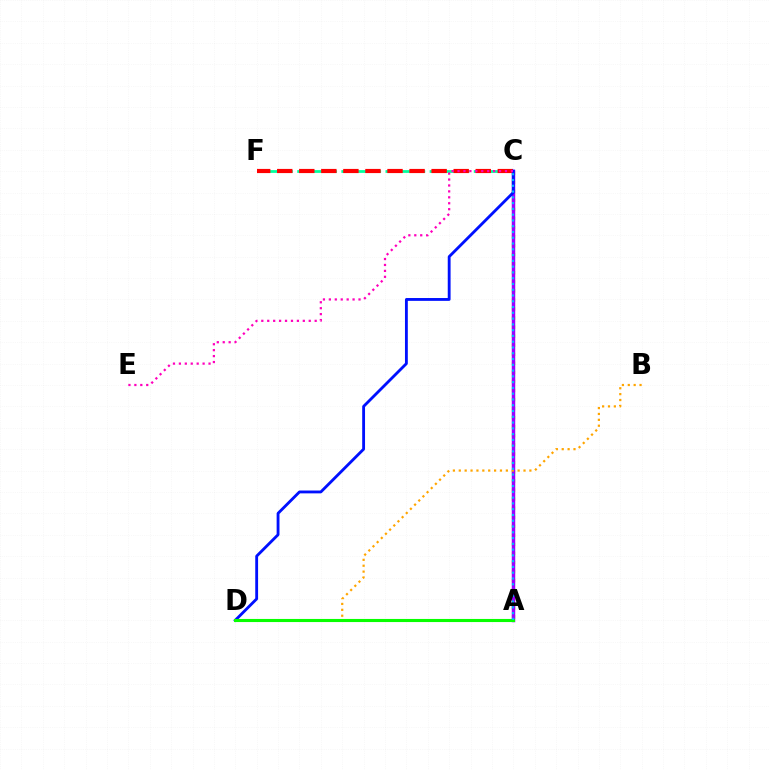{('A', 'C'): [{'color': '#b3ff00', 'line_style': 'dotted', 'thickness': 2.46}, {'color': '#9b00ff', 'line_style': 'solid', 'thickness': 2.5}, {'color': '#00b5ff', 'line_style': 'dotted', 'thickness': 1.57}], ('C', 'F'): [{'color': '#00ff9d', 'line_style': 'dashed', 'thickness': 2.0}, {'color': '#ff0000', 'line_style': 'dashed', 'thickness': 3.0}], ('C', 'D'): [{'color': '#0010ff', 'line_style': 'solid', 'thickness': 2.04}], ('C', 'E'): [{'color': '#ff00bd', 'line_style': 'dotted', 'thickness': 1.61}], ('B', 'D'): [{'color': '#ffa500', 'line_style': 'dotted', 'thickness': 1.6}], ('A', 'D'): [{'color': '#08ff00', 'line_style': 'solid', 'thickness': 2.23}]}